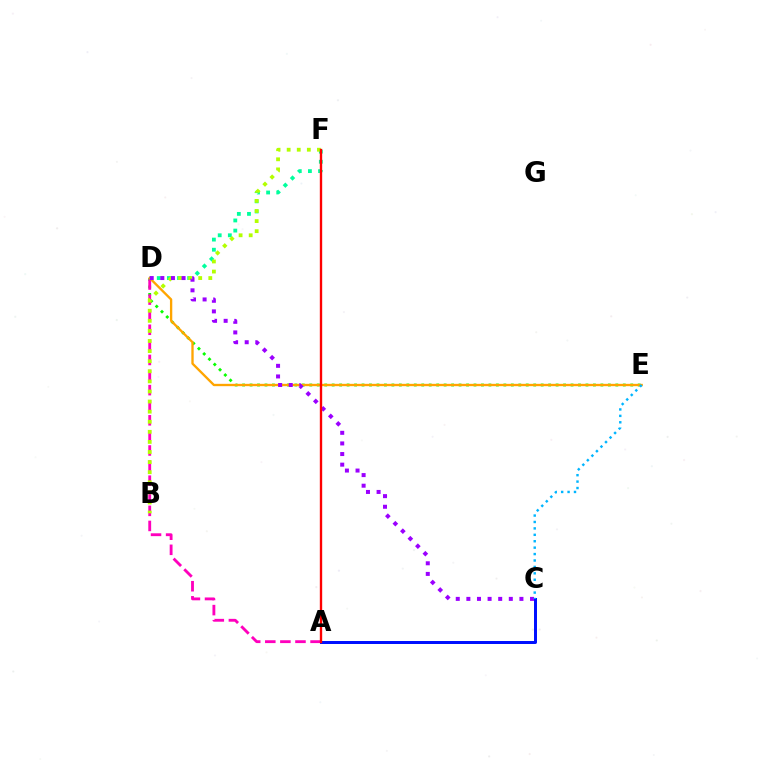{('D', 'F'): [{'color': '#00ff9d', 'line_style': 'dotted', 'thickness': 2.75}], ('D', 'E'): [{'color': '#08ff00', 'line_style': 'dotted', 'thickness': 2.03}, {'color': '#ffa500', 'line_style': 'solid', 'thickness': 1.68}], ('A', 'D'): [{'color': '#ff00bd', 'line_style': 'dashed', 'thickness': 2.05}], ('B', 'F'): [{'color': '#b3ff00', 'line_style': 'dotted', 'thickness': 2.74}], ('A', 'C'): [{'color': '#0010ff', 'line_style': 'solid', 'thickness': 2.15}], ('C', 'D'): [{'color': '#9b00ff', 'line_style': 'dotted', 'thickness': 2.88}], ('A', 'F'): [{'color': '#ff0000', 'line_style': 'solid', 'thickness': 1.7}], ('C', 'E'): [{'color': '#00b5ff', 'line_style': 'dotted', 'thickness': 1.74}]}